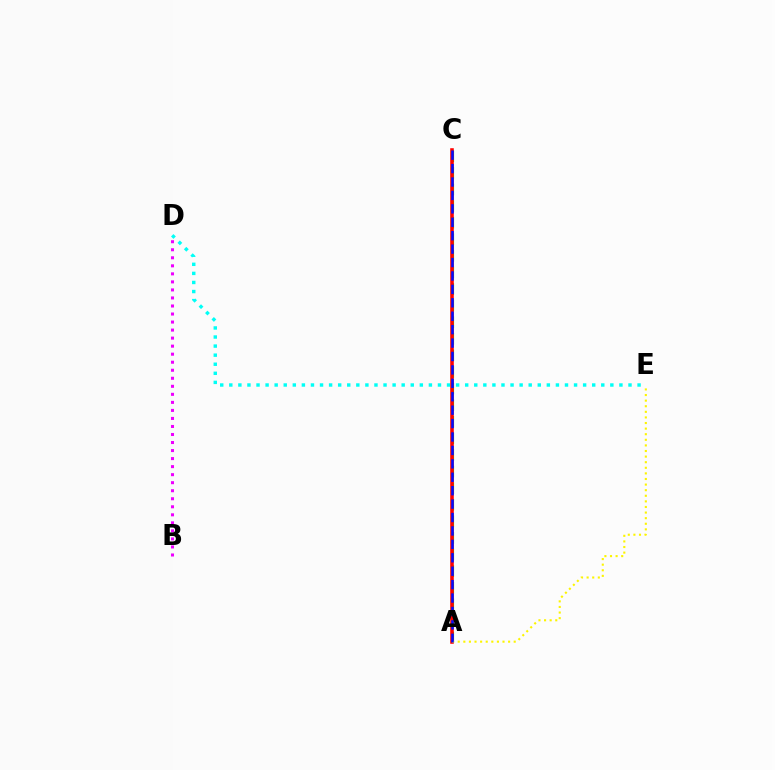{('A', 'C'): [{'color': '#08ff00', 'line_style': 'dashed', 'thickness': 2.25}, {'color': '#ff0000', 'line_style': 'solid', 'thickness': 2.57}, {'color': '#0010ff', 'line_style': 'dashed', 'thickness': 1.82}], ('B', 'D'): [{'color': '#ee00ff', 'line_style': 'dotted', 'thickness': 2.18}], ('D', 'E'): [{'color': '#00fff6', 'line_style': 'dotted', 'thickness': 2.47}], ('A', 'E'): [{'color': '#fcf500', 'line_style': 'dotted', 'thickness': 1.52}]}